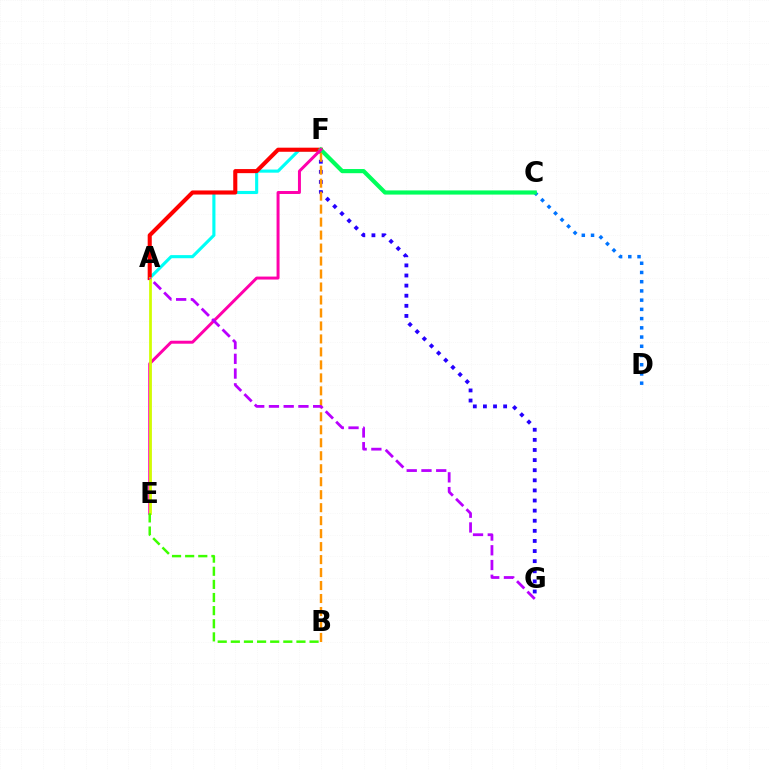{('F', 'G'): [{'color': '#2500ff', 'line_style': 'dotted', 'thickness': 2.75}], ('C', 'D'): [{'color': '#0074ff', 'line_style': 'dotted', 'thickness': 2.51}], ('A', 'F'): [{'color': '#00fff6', 'line_style': 'solid', 'thickness': 2.25}, {'color': '#ff0000', 'line_style': 'solid', 'thickness': 2.94}], ('C', 'F'): [{'color': '#00ff5c', 'line_style': 'solid', 'thickness': 3.0}], ('E', 'F'): [{'color': '#ff00ac', 'line_style': 'solid', 'thickness': 2.14}], ('A', 'E'): [{'color': '#d1ff00', 'line_style': 'solid', 'thickness': 1.98}], ('B', 'E'): [{'color': '#3dff00', 'line_style': 'dashed', 'thickness': 1.78}], ('B', 'F'): [{'color': '#ff9400', 'line_style': 'dashed', 'thickness': 1.76}], ('A', 'G'): [{'color': '#b900ff', 'line_style': 'dashed', 'thickness': 2.0}]}